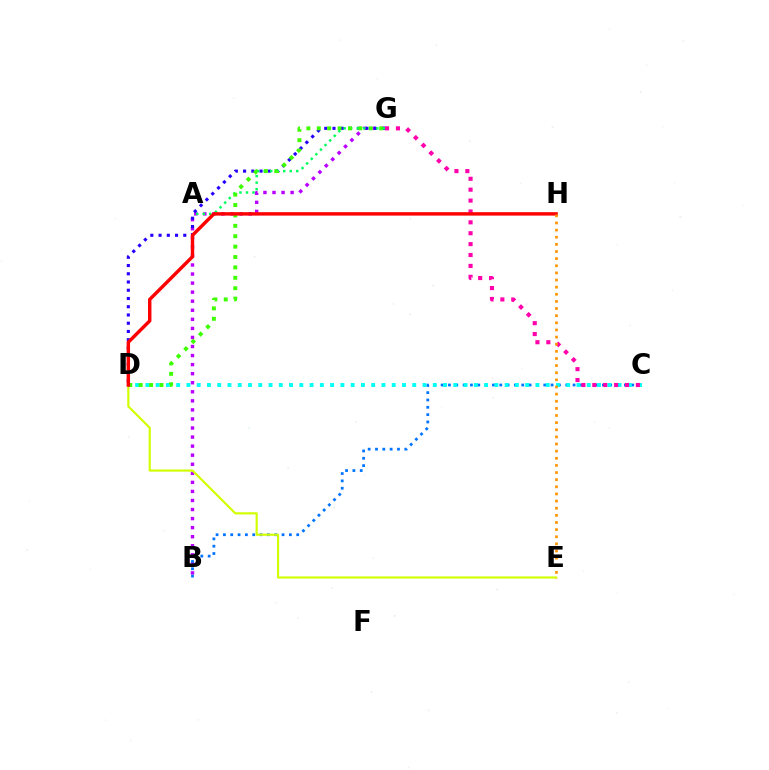{('B', 'G'): [{'color': '#b900ff', 'line_style': 'dotted', 'thickness': 2.46}], ('D', 'G'): [{'color': '#2500ff', 'line_style': 'dotted', 'thickness': 2.24}, {'color': '#3dff00', 'line_style': 'dotted', 'thickness': 2.82}], ('B', 'C'): [{'color': '#0074ff', 'line_style': 'dotted', 'thickness': 1.99}], ('D', 'E'): [{'color': '#d1ff00', 'line_style': 'solid', 'thickness': 1.55}], ('A', 'G'): [{'color': '#00ff5c', 'line_style': 'dotted', 'thickness': 1.77}], ('C', 'D'): [{'color': '#00fff6', 'line_style': 'dotted', 'thickness': 2.79}], ('C', 'G'): [{'color': '#ff00ac', 'line_style': 'dotted', 'thickness': 2.96}], ('D', 'H'): [{'color': '#ff0000', 'line_style': 'solid', 'thickness': 2.47}], ('E', 'H'): [{'color': '#ff9400', 'line_style': 'dotted', 'thickness': 1.94}]}